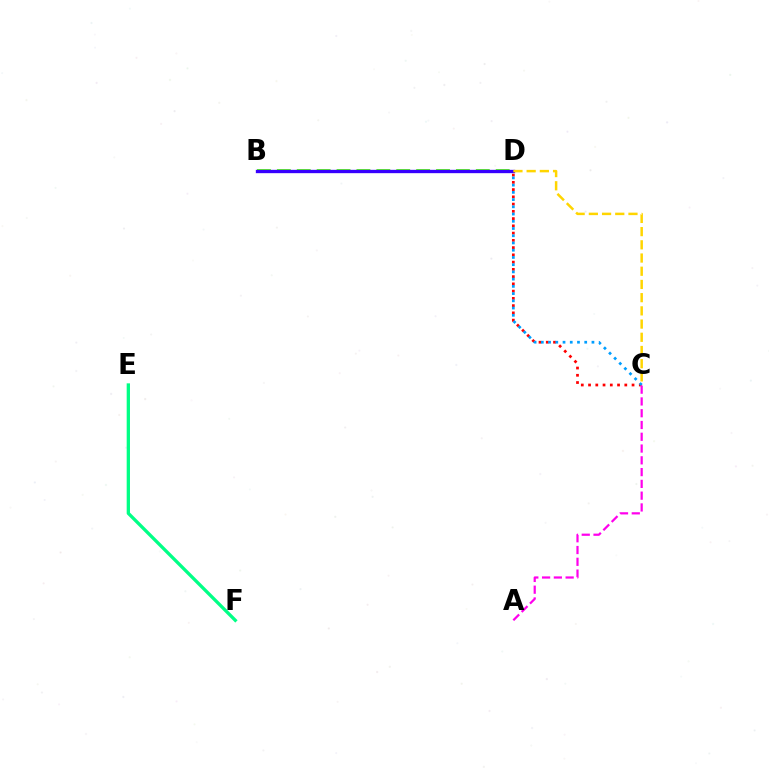{('C', 'D'): [{'color': '#ff0000', 'line_style': 'dotted', 'thickness': 1.97}, {'color': '#009eff', 'line_style': 'dotted', 'thickness': 1.96}, {'color': '#ffd500', 'line_style': 'dashed', 'thickness': 1.79}], ('B', 'D'): [{'color': '#4fff00', 'line_style': 'dashed', 'thickness': 2.7}, {'color': '#3700ff', 'line_style': 'solid', 'thickness': 2.4}], ('E', 'F'): [{'color': '#00ff86', 'line_style': 'solid', 'thickness': 2.38}], ('A', 'C'): [{'color': '#ff00ed', 'line_style': 'dashed', 'thickness': 1.6}]}